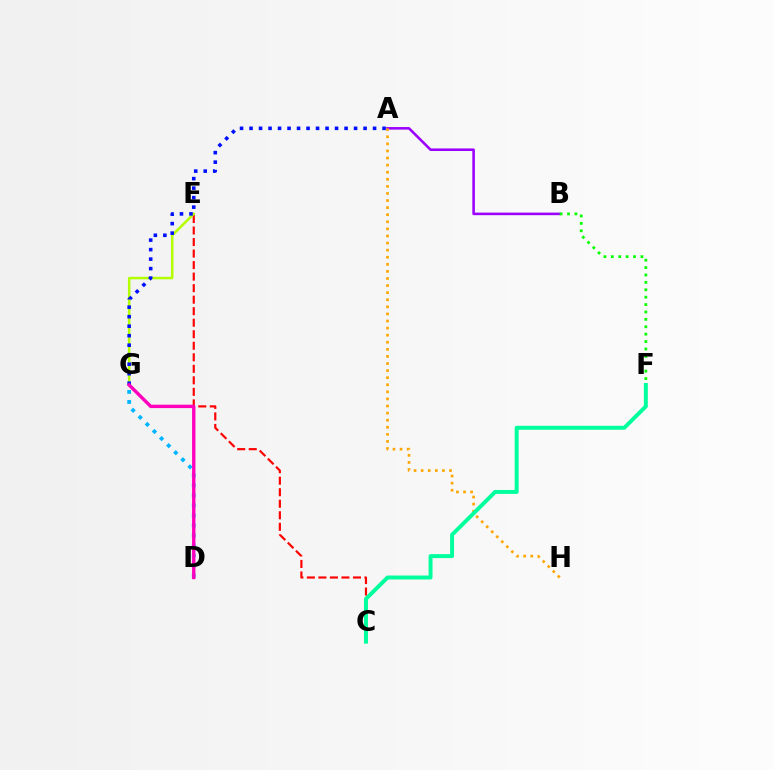{('A', 'B'): [{'color': '#9b00ff', 'line_style': 'solid', 'thickness': 1.85}], ('C', 'E'): [{'color': '#ff0000', 'line_style': 'dashed', 'thickness': 1.57}], ('E', 'G'): [{'color': '#b3ff00', 'line_style': 'solid', 'thickness': 1.81}], ('A', 'H'): [{'color': '#ffa500', 'line_style': 'dotted', 'thickness': 1.93}], ('B', 'F'): [{'color': '#08ff00', 'line_style': 'dotted', 'thickness': 2.01}], ('C', 'F'): [{'color': '#00ff9d', 'line_style': 'solid', 'thickness': 2.84}], ('D', 'G'): [{'color': '#00b5ff', 'line_style': 'dotted', 'thickness': 2.72}, {'color': '#ff00bd', 'line_style': 'solid', 'thickness': 2.43}], ('A', 'G'): [{'color': '#0010ff', 'line_style': 'dotted', 'thickness': 2.58}]}